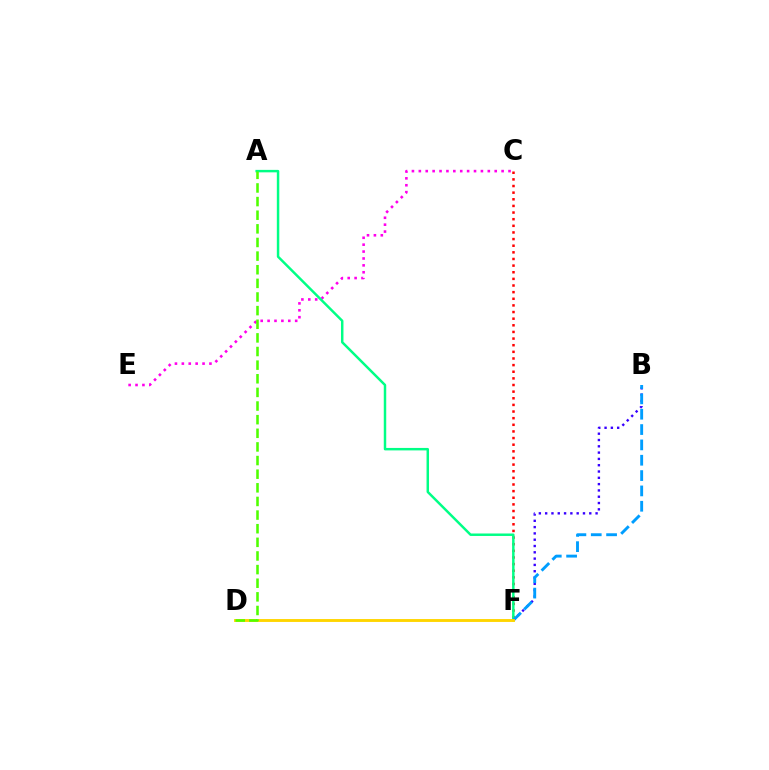{('B', 'F'): [{'color': '#3700ff', 'line_style': 'dotted', 'thickness': 1.71}, {'color': '#009eff', 'line_style': 'dashed', 'thickness': 2.08}], ('C', 'F'): [{'color': '#ff0000', 'line_style': 'dotted', 'thickness': 1.8}], ('C', 'E'): [{'color': '#ff00ed', 'line_style': 'dotted', 'thickness': 1.87}], ('A', 'F'): [{'color': '#00ff86', 'line_style': 'solid', 'thickness': 1.78}], ('D', 'F'): [{'color': '#ffd500', 'line_style': 'solid', 'thickness': 2.08}], ('A', 'D'): [{'color': '#4fff00', 'line_style': 'dashed', 'thickness': 1.85}]}